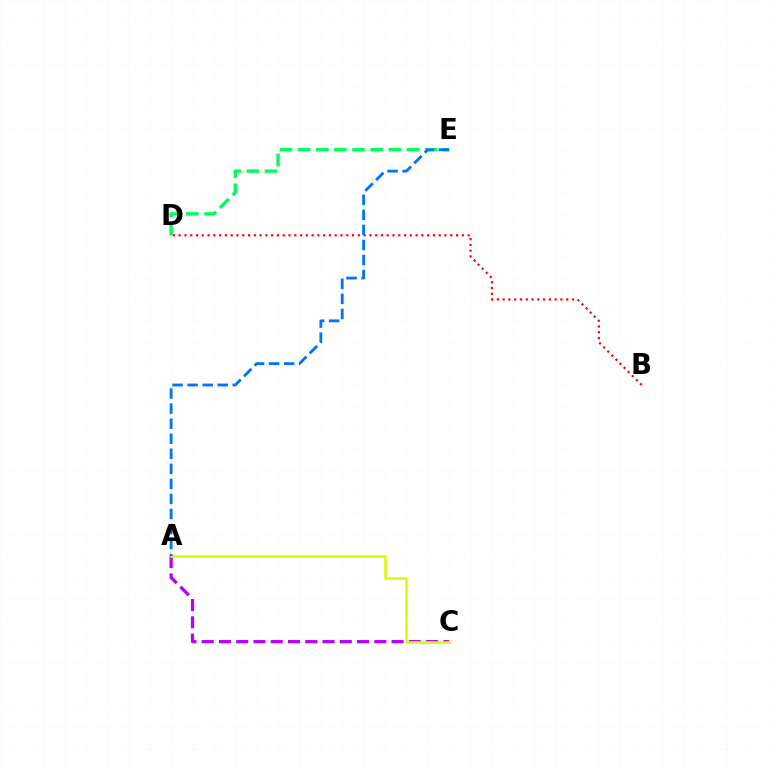{('A', 'C'): [{'color': '#b900ff', 'line_style': 'dashed', 'thickness': 2.35}, {'color': '#d1ff00', 'line_style': 'solid', 'thickness': 1.84}], ('D', 'E'): [{'color': '#00ff5c', 'line_style': 'dashed', 'thickness': 2.47}], ('B', 'D'): [{'color': '#ff0000', 'line_style': 'dotted', 'thickness': 1.57}], ('A', 'E'): [{'color': '#0074ff', 'line_style': 'dashed', 'thickness': 2.04}]}